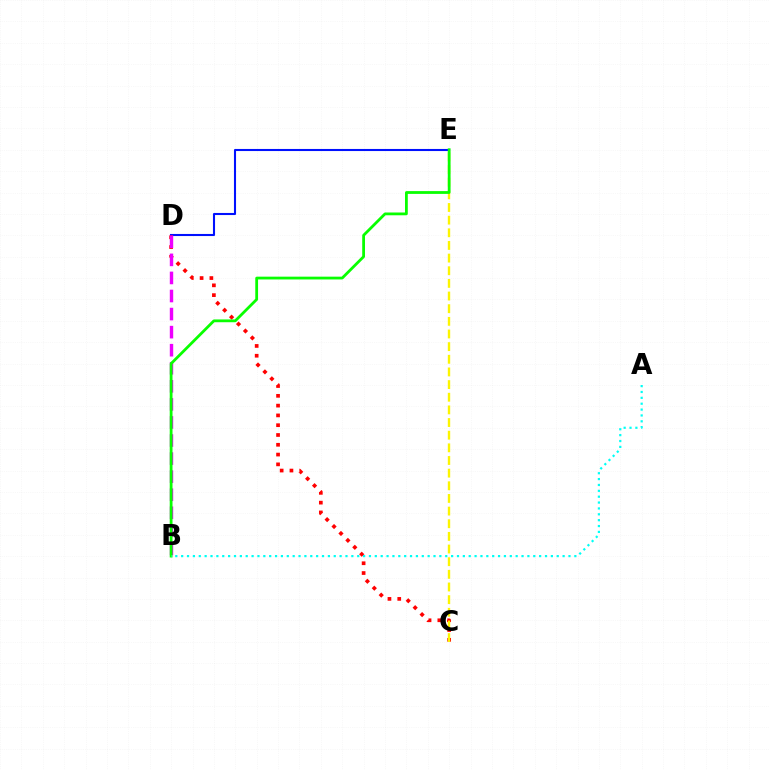{('D', 'E'): [{'color': '#0010ff', 'line_style': 'solid', 'thickness': 1.5}], ('C', 'D'): [{'color': '#ff0000', 'line_style': 'dotted', 'thickness': 2.66}], ('B', 'D'): [{'color': '#ee00ff', 'line_style': 'dashed', 'thickness': 2.45}], ('C', 'E'): [{'color': '#fcf500', 'line_style': 'dashed', 'thickness': 1.72}], ('B', 'E'): [{'color': '#08ff00', 'line_style': 'solid', 'thickness': 2.01}], ('A', 'B'): [{'color': '#00fff6', 'line_style': 'dotted', 'thickness': 1.59}]}